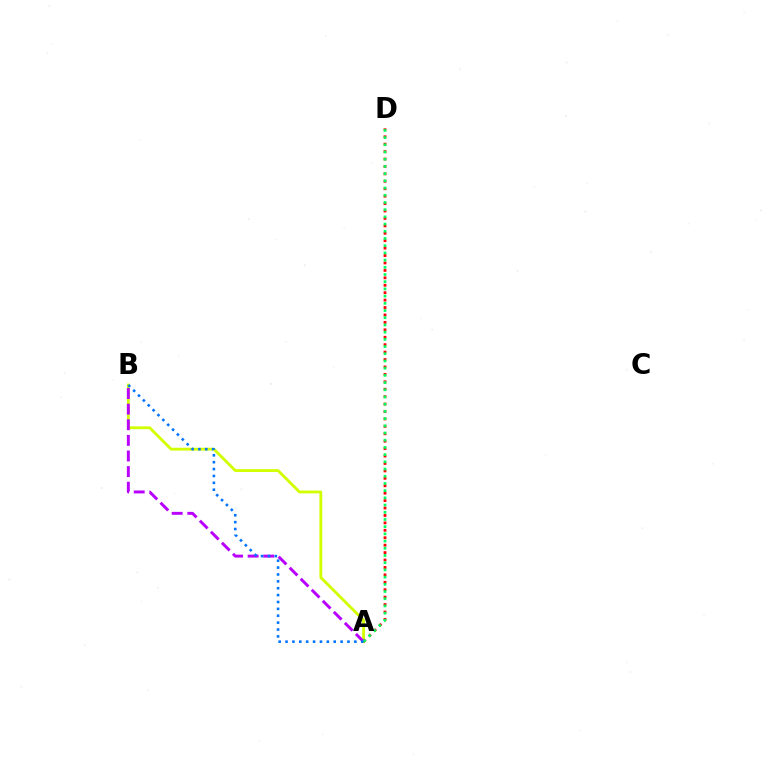{('A', 'B'): [{'color': '#d1ff00', 'line_style': 'solid', 'thickness': 2.04}, {'color': '#b900ff', 'line_style': 'dashed', 'thickness': 2.12}, {'color': '#0074ff', 'line_style': 'dotted', 'thickness': 1.87}], ('A', 'D'): [{'color': '#ff0000', 'line_style': 'dotted', 'thickness': 2.02}, {'color': '#00ff5c', 'line_style': 'dotted', 'thickness': 1.96}]}